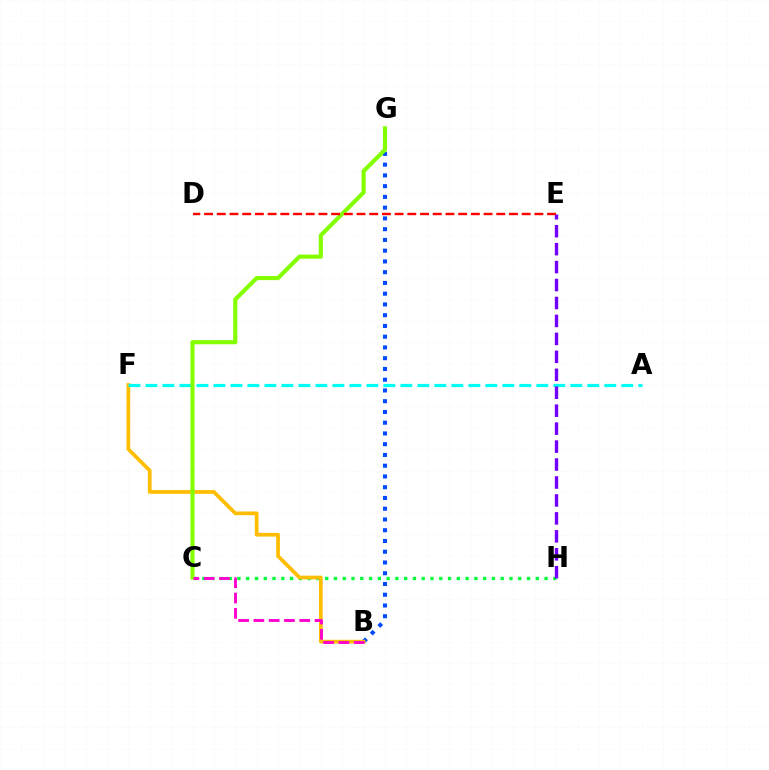{('C', 'H'): [{'color': '#00ff39', 'line_style': 'dotted', 'thickness': 2.38}], ('B', 'G'): [{'color': '#004bff', 'line_style': 'dotted', 'thickness': 2.92}], ('B', 'F'): [{'color': '#ffbd00', 'line_style': 'solid', 'thickness': 2.67}], ('A', 'F'): [{'color': '#00fff6', 'line_style': 'dashed', 'thickness': 2.31}], ('C', 'G'): [{'color': '#84ff00', 'line_style': 'solid', 'thickness': 2.97}], ('B', 'C'): [{'color': '#ff00cf', 'line_style': 'dashed', 'thickness': 2.08}], ('E', 'H'): [{'color': '#7200ff', 'line_style': 'dashed', 'thickness': 2.44}], ('D', 'E'): [{'color': '#ff0000', 'line_style': 'dashed', 'thickness': 1.73}]}